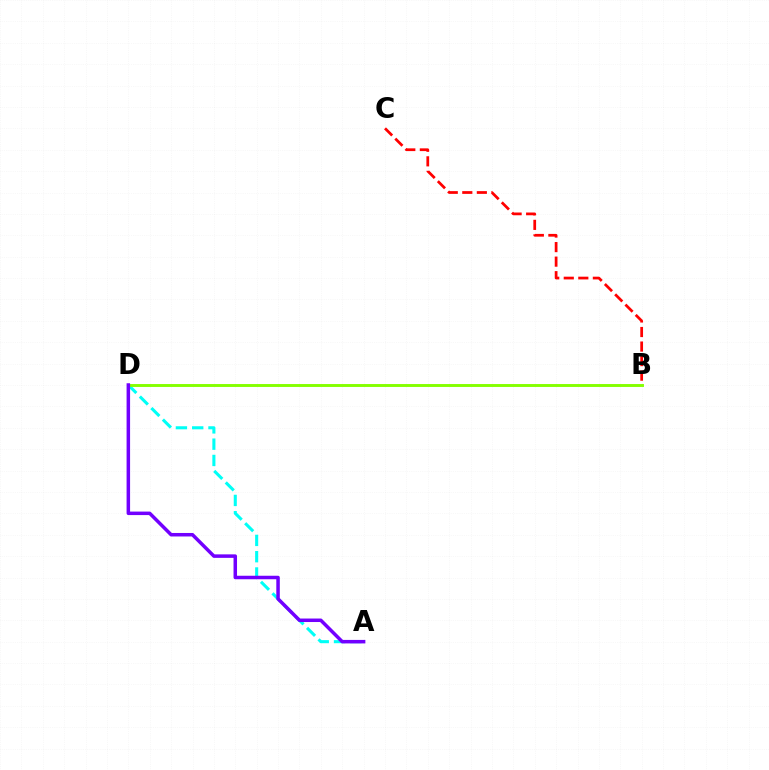{('A', 'D'): [{'color': '#00fff6', 'line_style': 'dashed', 'thickness': 2.21}, {'color': '#7200ff', 'line_style': 'solid', 'thickness': 2.52}], ('B', 'D'): [{'color': '#84ff00', 'line_style': 'solid', 'thickness': 2.09}], ('B', 'C'): [{'color': '#ff0000', 'line_style': 'dashed', 'thickness': 1.98}]}